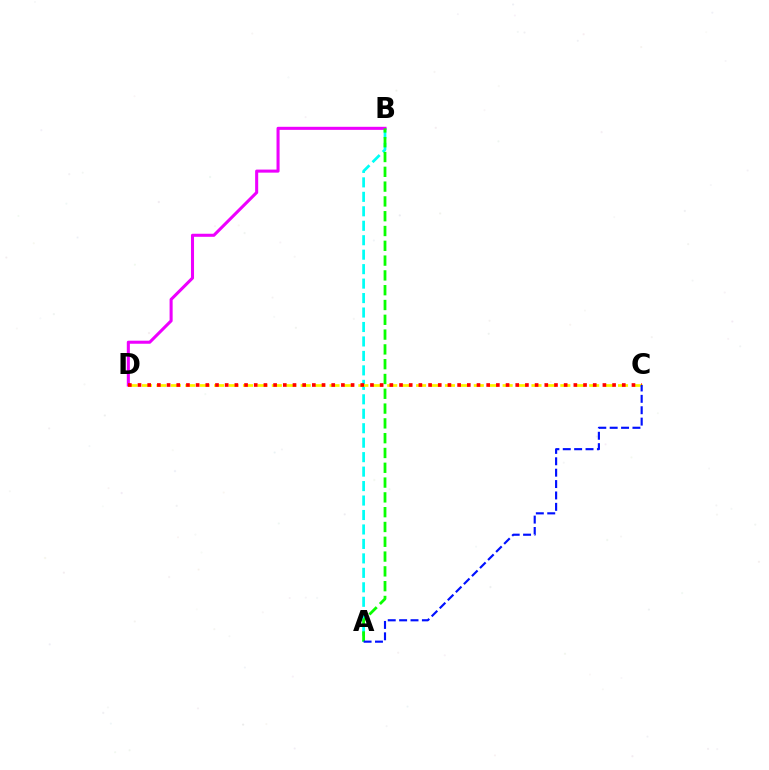{('A', 'B'): [{'color': '#00fff6', 'line_style': 'dashed', 'thickness': 1.96}, {'color': '#08ff00', 'line_style': 'dashed', 'thickness': 2.01}], ('B', 'D'): [{'color': '#ee00ff', 'line_style': 'solid', 'thickness': 2.2}], ('C', 'D'): [{'color': '#fcf500', 'line_style': 'dashed', 'thickness': 1.96}, {'color': '#ff0000', 'line_style': 'dotted', 'thickness': 2.63}], ('A', 'C'): [{'color': '#0010ff', 'line_style': 'dashed', 'thickness': 1.55}]}